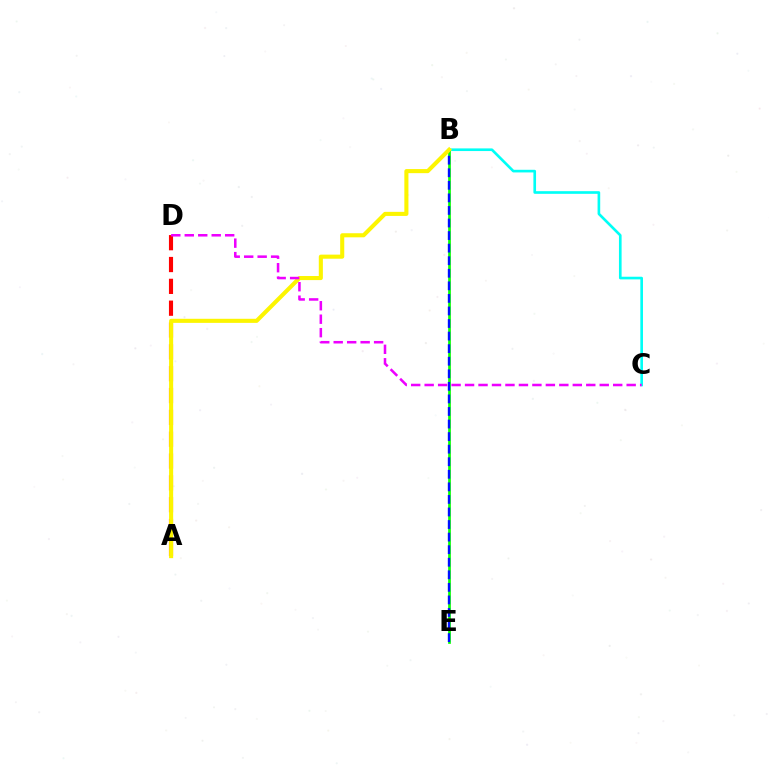{('B', 'C'): [{'color': '#00fff6', 'line_style': 'solid', 'thickness': 1.9}], ('B', 'E'): [{'color': '#08ff00', 'line_style': 'solid', 'thickness': 1.95}, {'color': '#0010ff', 'line_style': 'dashed', 'thickness': 1.71}], ('A', 'D'): [{'color': '#ff0000', 'line_style': 'dashed', 'thickness': 2.97}], ('A', 'B'): [{'color': '#fcf500', 'line_style': 'solid', 'thickness': 2.94}], ('C', 'D'): [{'color': '#ee00ff', 'line_style': 'dashed', 'thickness': 1.83}]}